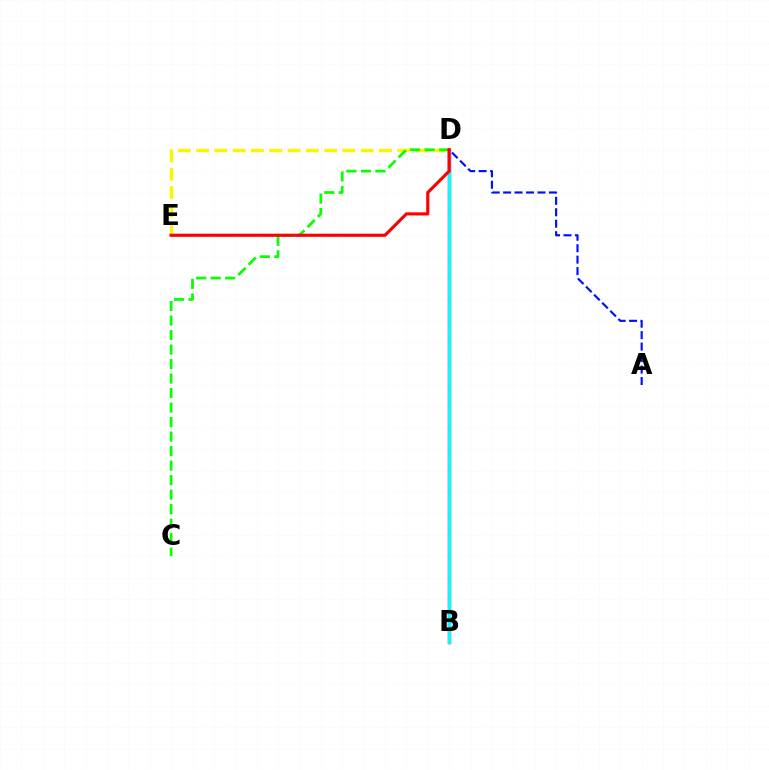{('D', 'E'): [{'color': '#fcf500', 'line_style': 'dashed', 'thickness': 2.48}, {'color': '#ff0000', 'line_style': 'solid', 'thickness': 2.25}], ('C', 'D'): [{'color': '#08ff00', 'line_style': 'dashed', 'thickness': 1.97}], ('A', 'D'): [{'color': '#0010ff', 'line_style': 'dashed', 'thickness': 1.56}], ('B', 'D'): [{'color': '#ee00ff', 'line_style': 'solid', 'thickness': 2.5}, {'color': '#00fff6', 'line_style': 'solid', 'thickness': 2.25}]}